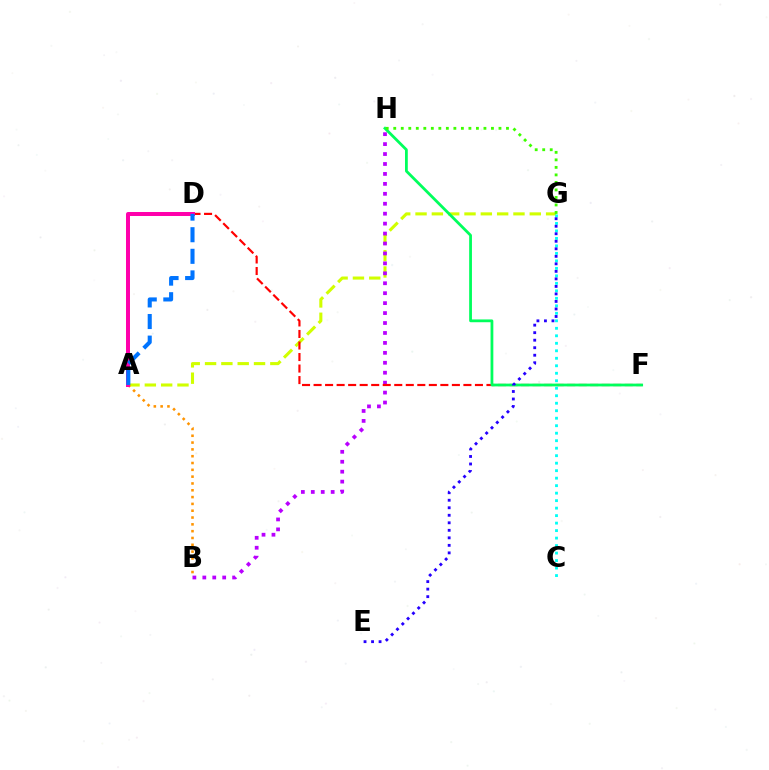{('A', 'G'): [{'color': '#d1ff00', 'line_style': 'dashed', 'thickness': 2.22}], ('B', 'H'): [{'color': '#b900ff', 'line_style': 'dotted', 'thickness': 2.7}], ('D', 'F'): [{'color': '#ff0000', 'line_style': 'dashed', 'thickness': 1.57}], ('F', 'H'): [{'color': '#00ff5c', 'line_style': 'solid', 'thickness': 2.0}], ('A', 'B'): [{'color': '#ff9400', 'line_style': 'dotted', 'thickness': 1.85}], ('G', 'H'): [{'color': '#3dff00', 'line_style': 'dotted', 'thickness': 2.04}], ('A', 'D'): [{'color': '#ff00ac', 'line_style': 'solid', 'thickness': 2.87}, {'color': '#0074ff', 'line_style': 'dashed', 'thickness': 2.93}], ('C', 'G'): [{'color': '#00fff6', 'line_style': 'dotted', 'thickness': 2.04}], ('E', 'G'): [{'color': '#2500ff', 'line_style': 'dotted', 'thickness': 2.04}]}